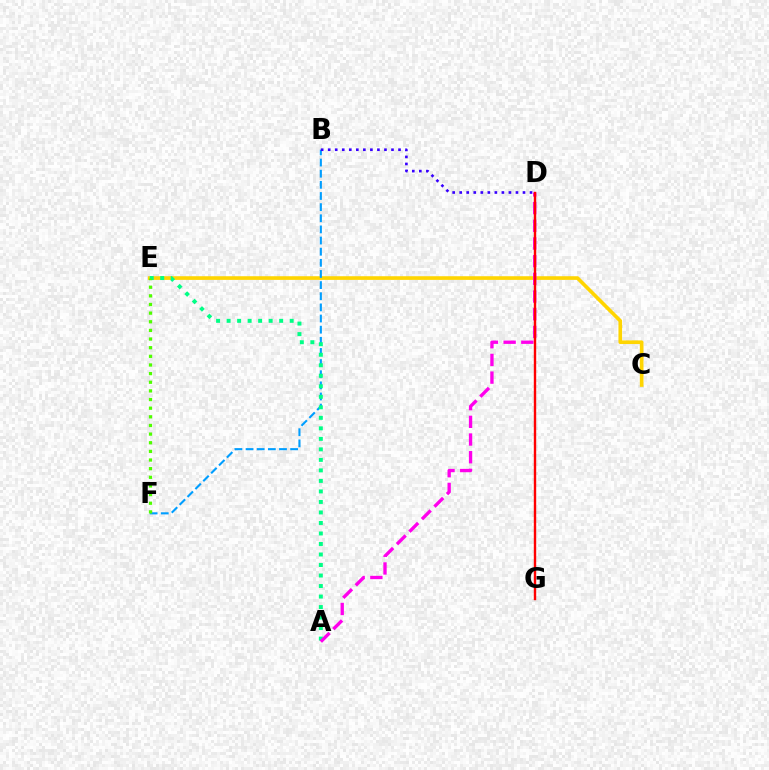{('C', 'E'): [{'color': '#ffd500', 'line_style': 'solid', 'thickness': 2.63}], ('B', 'F'): [{'color': '#009eff', 'line_style': 'dashed', 'thickness': 1.51}], ('A', 'E'): [{'color': '#00ff86', 'line_style': 'dotted', 'thickness': 2.86}], ('A', 'D'): [{'color': '#ff00ed', 'line_style': 'dashed', 'thickness': 2.4}], ('E', 'F'): [{'color': '#4fff00', 'line_style': 'dotted', 'thickness': 2.35}], ('B', 'D'): [{'color': '#3700ff', 'line_style': 'dotted', 'thickness': 1.91}], ('D', 'G'): [{'color': '#ff0000', 'line_style': 'solid', 'thickness': 1.73}]}